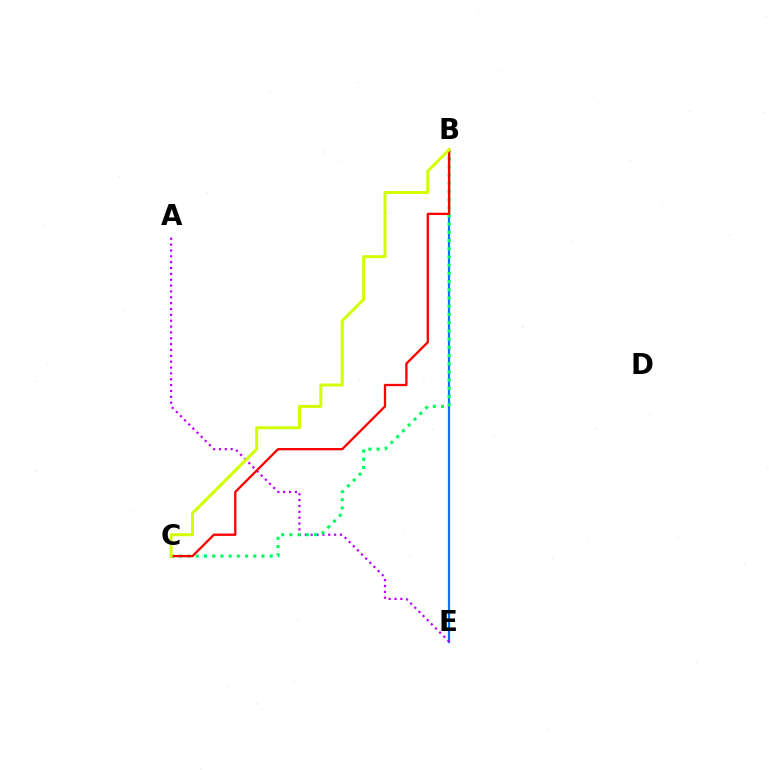{('B', 'E'): [{'color': '#0074ff', 'line_style': 'solid', 'thickness': 1.59}], ('A', 'E'): [{'color': '#b900ff', 'line_style': 'dotted', 'thickness': 1.59}], ('B', 'C'): [{'color': '#00ff5c', 'line_style': 'dotted', 'thickness': 2.23}, {'color': '#ff0000', 'line_style': 'solid', 'thickness': 1.66}, {'color': '#d1ff00', 'line_style': 'solid', 'thickness': 2.15}]}